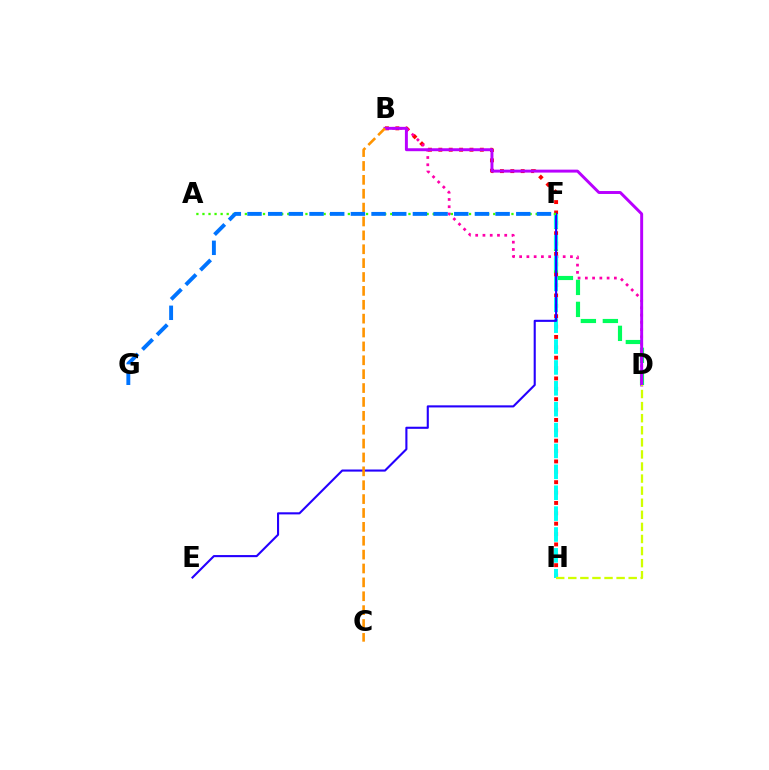{('D', 'F'): [{'color': '#00ff5c', 'line_style': 'dashed', 'thickness': 2.99}], ('B', 'H'): [{'color': '#ff0000', 'line_style': 'dotted', 'thickness': 2.82}], ('B', 'D'): [{'color': '#ff00ac', 'line_style': 'dotted', 'thickness': 1.97}, {'color': '#b900ff', 'line_style': 'solid', 'thickness': 2.12}], ('F', 'H'): [{'color': '#00fff6', 'line_style': 'dashed', 'thickness': 2.84}], ('E', 'F'): [{'color': '#2500ff', 'line_style': 'solid', 'thickness': 1.52}], ('B', 'C'): [{'color': '#ff9400', 'line_style': 'dashed', 'thickness': 1.89}], ('A', 'F'): [{'color': '#3dff00', 'line_style': 'dotted', 'thickness': 1.65}], ('F', 'G'): [{'color': '#0074ff', 'line_style': 'dashed', 'thickness': 2.81}], ('D', 'H'): [{'color': '#d1ff00', 'line_style': 'dashed', 'thickness': 1.64}]}